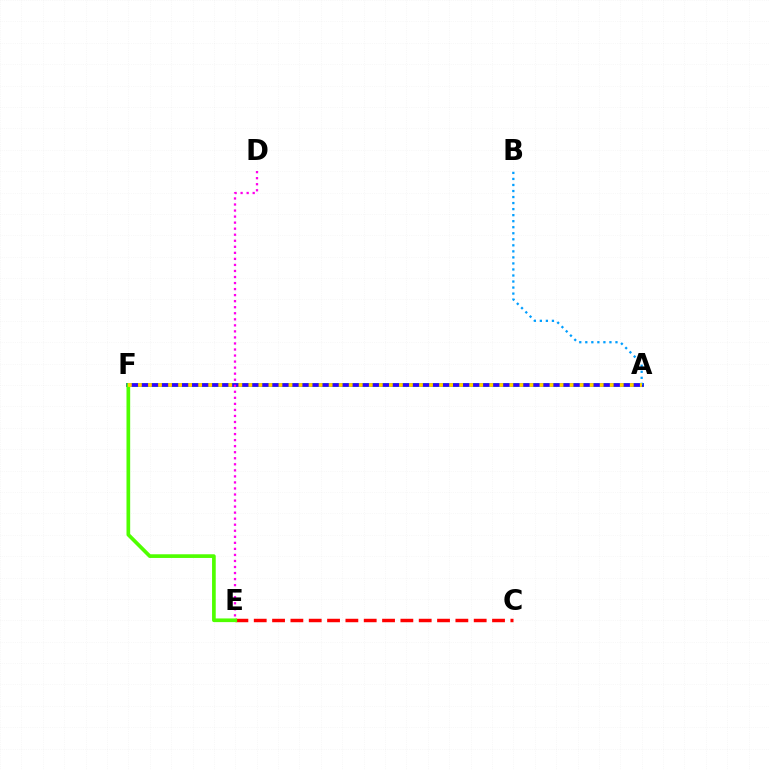{('A', 'F'): [{'color': '#00ff86', 'line_style': 'solid', 'thickness': 2.85}, {'color': '#3700ff', 'line_style': 'solid', 'thickness': 2.61}, {'color': '#ffd500', 'line_style': 'dotted', 'thickness': 2.73}], ('C', 'E'): [{'color': '#ff0000', 'line_style': 'dashed', 'thickness': 2.49}], ('E', 'F'): [{'color': '#4fff00', 'line_style': 'solid', 'thickness': 2.65}], ('A', 'B'): [{'color': '#009eff', 'line_style': 'dotted', 'thickness': 1.64}], ('D', 'E'): [{'color': '#ff00ed', 'line_style': 'dotted', 'thickness': 1.64}]}